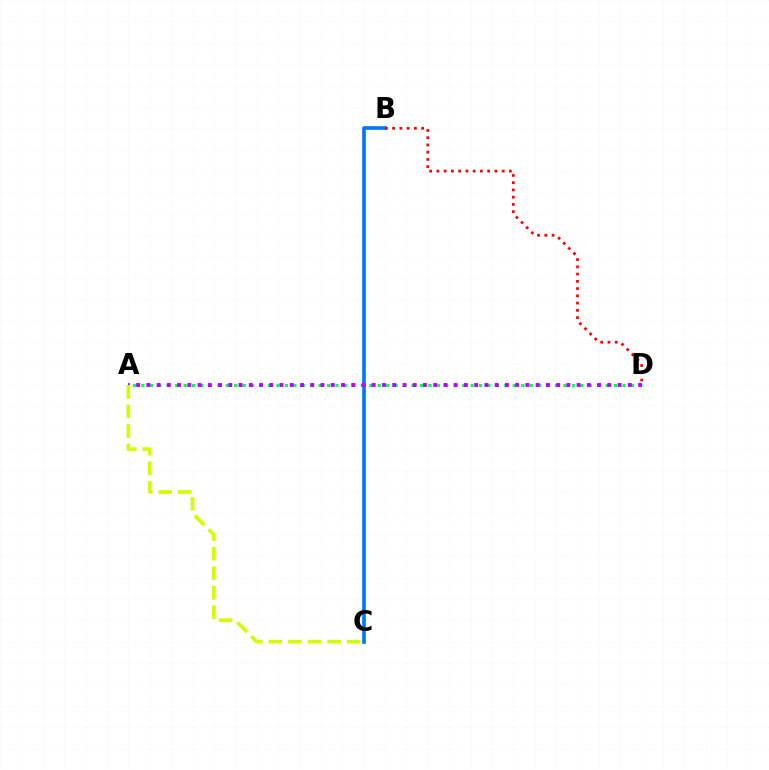{('B', 'C'): [{'color': '#0074ff', 'line_style': 'solid', 'thickness': 2.62}], ('A', 'D'): [{'color': '#00ff5c', 'line_style': 'dotted', 'thickness': 2.29}, {'color': '#b900ff', 'line_style': 'dotted', 'thickness': 2.78}], ('A', 'C'): [{'color': '#d1ff00', 'line_style': 'dashed', 'thickness': 2.66}], ('B', 'D'): [{'color': '#ff0000', 'line_style': 'dotted', 'thickness': 1.97}]}